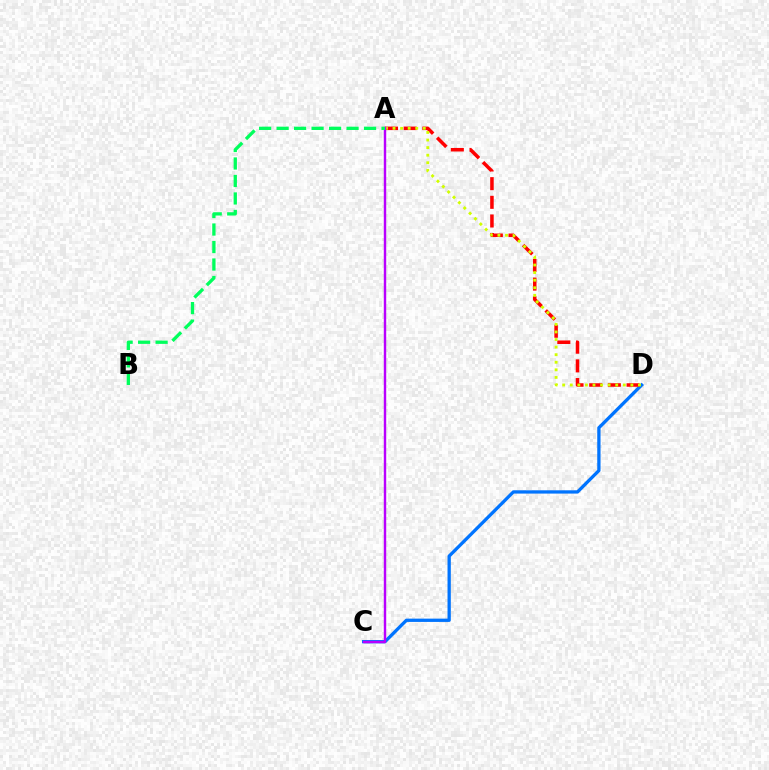{('C', 'D'): [{'color': '#0074ff', 'line_style': 'solid', 'thickness': 2.37}], ('A', 'D'): [{'color': '#ff0000', 'line_style': 'dashed', 'thickness': 2.54}, {'color': '#d1ff00', 'line_style': 'dotted', 'thickness': 2.06}], ('A', 'C'): [{'color': '#b900ff', 'line_style': 'solid', 'thickness': 1.75}], ('A', 'B'): [{'color': '#00ff5c', 'line_style': 'dashed', 'thickness': 2.38}]}